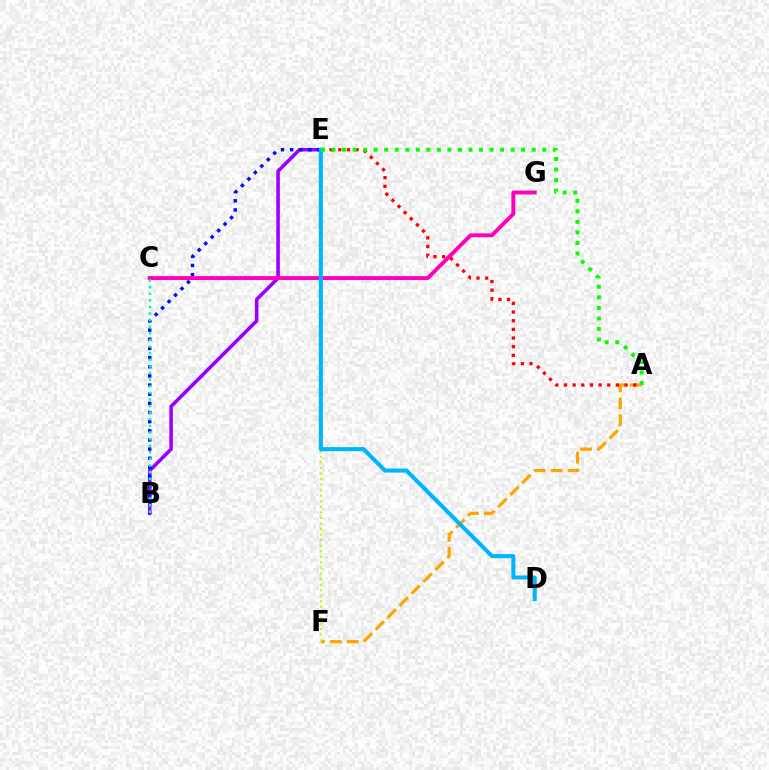{('B', 'E'): [{'color': '#9b00ff', 'line_style': 'solid', 'thickness': 2.57}, {'color': '#0010ff', 'line_style': 'dotted', 'thickness': 2.49}], ('A', 'F'): [{'color': '#ffa500', 'line_style': 'dashed', 'thickness': 2.3}], ('E', 'F'): [{'color': '#b3ff00', 'line_style': 'dotted', 'thickness': 1.51}], ('A', 'E'): [{'color': '#ff0000', 'line_style': 'dotted', 'thickness': 2.35}, {'color': '#08ff00', 'line_style': 'dotted', 'thickness': 2.86}], ('C', 'G'): [{'color': '#ff00bd', 'line_style': 'solid', 'thickness': 2.82}], ('D', 'E'): [{'color': '#00b5ff', 'line_style': 'solid', 'thickness': 2.93}], ('B', 'C'): [{'color': '#00ff9d', 'line_style': 'dotted', 'thickness': 1.79}]}